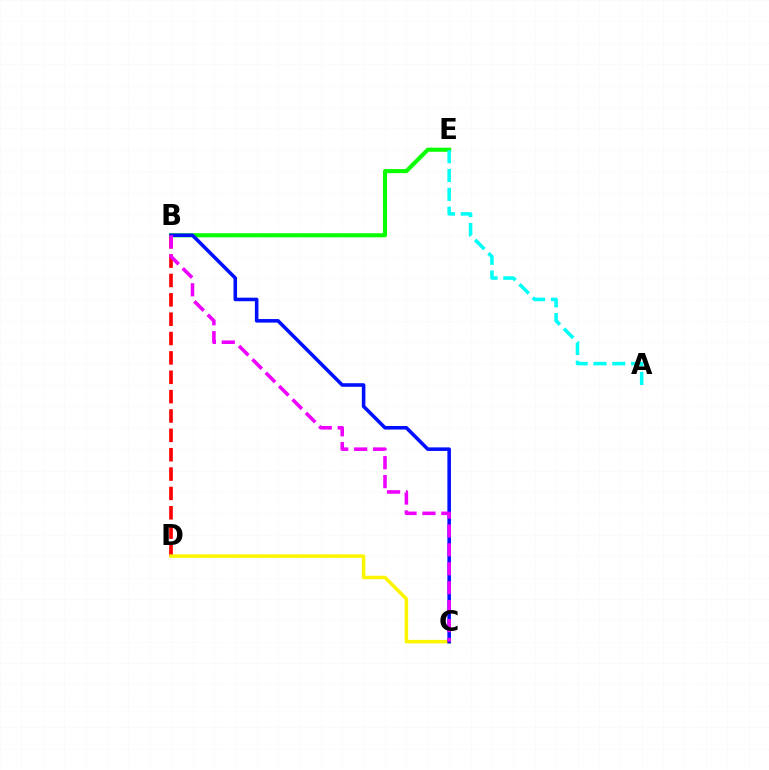{('B', 'D'): [{'color': '#ff0000', 'line_style': 'dashed', 'thickness': 2.63}], ('C', 'D'): [{'color': '#fcf500', 'line_style': 'solid', 'thickness': 2.54}], ('B', 'E'): [{'color': '#08ff00', 'line_style': 'solid', 'thickness': 2.94}], ('B', 'C'): [{'color': '#0010ff', 'line_style': 'solid', 'thickness': 2.56}, {'color': '#ee00ff', 'line_style': 'dashed', 'thickness': 2.57}], ('A', 'E'): [{'color': '#00fff6', 'line_style': 'dashed', 'thickness': 2.56}]}